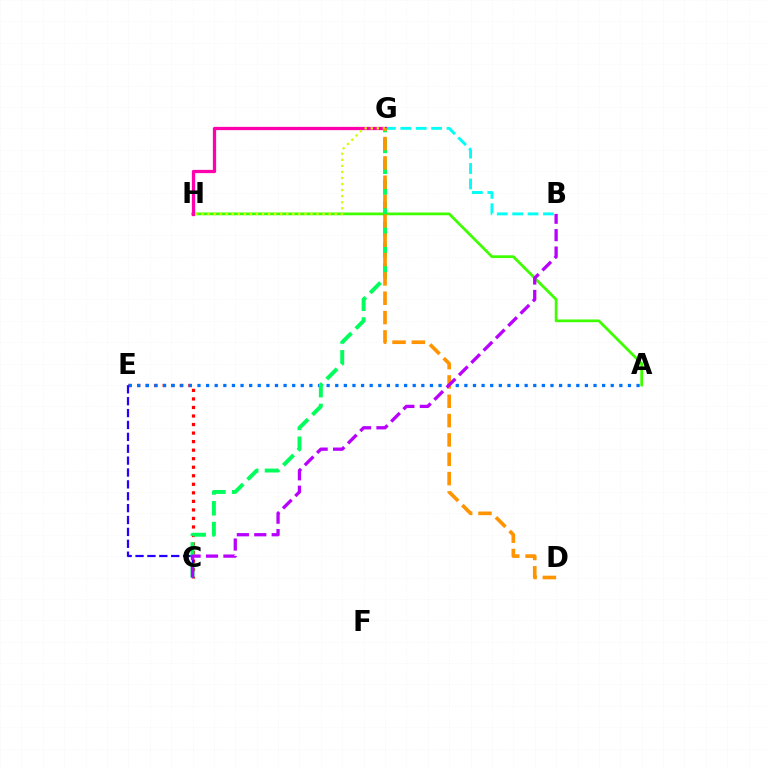{('B', 'G'): [{'color': '#00fff6', 'line_style': 'dashed', 'thickness': 2.09}], ('C', 'E'): [{'color': '#ff0000', 'line_style': 'dotted', 'thickness': 2.32}, {'color': '#2500ff', 'line_style': 'dashed', 'thickness': 1.61}], ('A', 'E'): [{'color': '#0074ff', 'line_style': 'dotted', 'thickness': 2.34}], ('A', 'H'): [{'color': '#3dff00', 'line_style': 'solid', 'thickness': 1.98}], ('G', 'H'): [{'color': '#ff00ac', 'line_style': 'solid', 'thickness': 2.34}, {'color': '#d1ff00', 'line_style': 'dotted', 'thickness': 1.65}], ('C', 'G'): [{'color': '#00ff5c', 'line_style': 'dashed', 'thickness': 2.83}], ('D', 'G'): [{'color': '#ff9400', 'line_style': 'dashed', 'thickness': 2.63}], ('B', 'C'): [{'color': '#b900ff', 'line_style': 'dashed', 'thickness': 2.37}]}